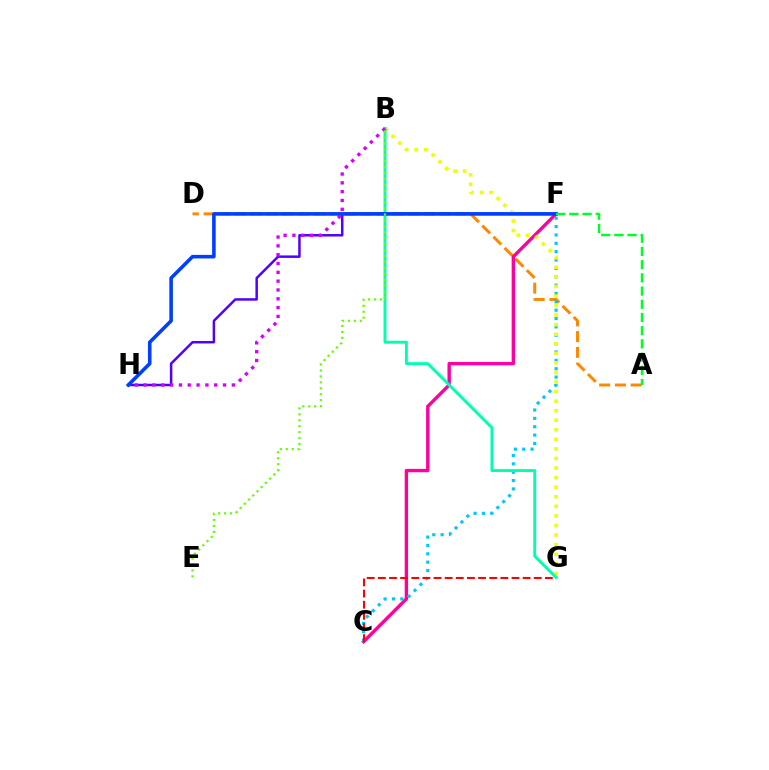{('A', 'D'): [{'color': '#ff8800', 'line_style': 'dashed', 'thickness': 2.14}], ('C', 'F'): [{'color': '#ff00a0', 'line_style': 'solid', 'thickness': 2.43}, {'color': '#00c7ff', 'line_style': 'dotted', 'thickness': 2.27}], ('F', 'H'): [{'color': '#4f00ff', 'line_style': 'solid', 'thickness': 1.79}, {'color': '#003fff', 'line_style': 'solid', 'thickness': 2.58}], ('B', 'G'): [{'color': '#eeff00', 'line_style': 'dotted', 'thickness': 2.6}, {'color': '#00ffaf', 'line_style': 'solid', 'thickness': 2.1}], ('B', 'H'): [{'color': '#d600ff', 'line_style': 'dotted', 'thickness': 2.4}], ('C', 'G'): [{'color': '#ff0000', 'line_style': 'dashed', 'thickness': 1.51}], ('B', 'E'): [{'color': '#66ff00', 'line_style': 'dotted', 'thickness': 1.61}], ('A', 'F'): [{'color': '#00ff27', 'line_style': 'dashed', 'thickness': 1.79}]}